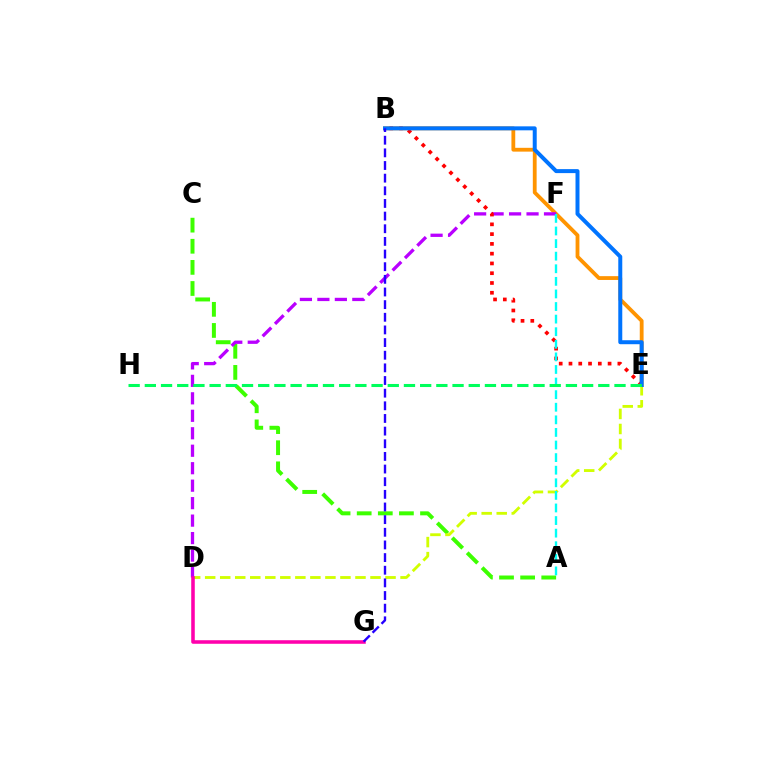{('A', 'C'): [{'color': '#3dff00', 'line_style': 'dashed', 'thickness': 2.87}], ('B', 'E'): [{'color': '#ff9400', 'line_style': 'solid', 'thickness': 2.74}, {'color': '#ff0000', 'line_style': 'dotted', 'thickness': 2.66}, {'color': '#0074ff', 'line_style': 'solid', 'thickness': 2.87}], ('D', 'E'): [{'color': '#d1ff00', 'line_style': 'dashed', 'thickness': 2.04}], ('D', 'F'): [{'color': '#b900ff', 'line_style': 'dashed', 'thickness': 2.37}], ('D', 'G'): [{'color': '#ff00ac', 'line_style': 'solid', 'thickness': 2.56}], ('A', 'F'): [{'color': '#00fff6', 'line_style': 'dashed', 'thickness': 1.71}], ('E', 'H'): [{'color': '#00ff5c', 'line_style': 'dashed', 'thickness': 2.2}], ('B', 'G'): [{'color': '#2500ff', 'line_style': 'dashed', 'thickness': 1.72}]}